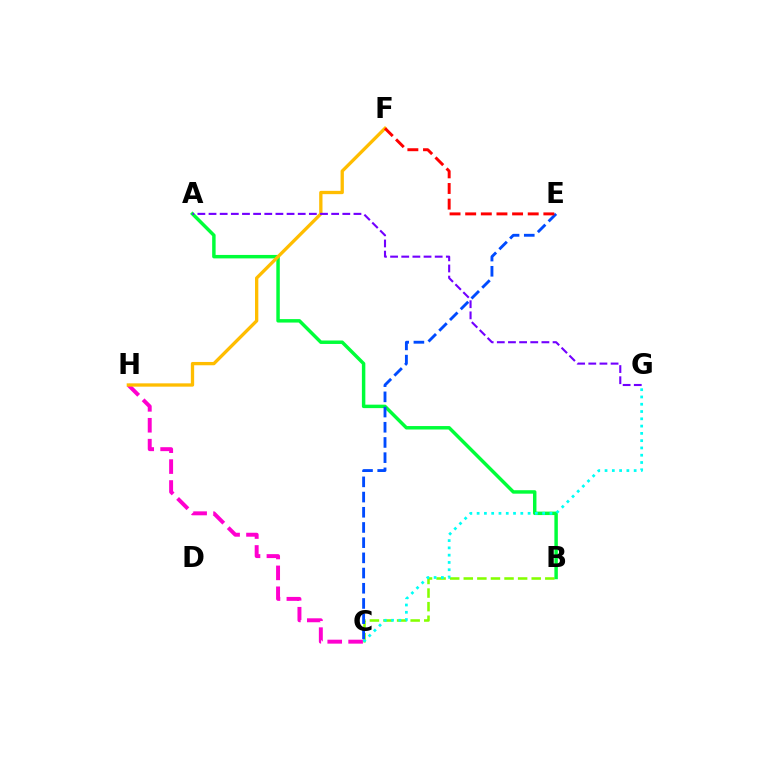{('B', 'C'): [{'color': '#84ff00', 'line_style': 'dashed', 'thickness': 1.85}], ('C', 'H'): [{'color': '#ff00cf', 'line_style': 'dashed', 'thickness': 2.84}], ('A', 'B'): [{'color': '#00ff39', 'line_style': 'solid', 'thickness': 2.49}], ('C', 'G'): [{'color': '#00fff6', 'line_style': 'dotted', 'thickness': 1.98}], ('C', 'E'): [{'color': '#004bff', 'line_style': 'dashed', 'thickness': 2.06}], ('F', 'H'): [{'color': '#ffbd00', 'line_style': 'solid', 'thickness': 2.38}], ('E', 'F'): [{'color': '#ff0000', 'line_style': 'dashed', 'thickness': 2.12}], ('A', 'G'): [{'color': '#7200ff', 'line_style': 'dashed', 'thickness': 1.51}]}